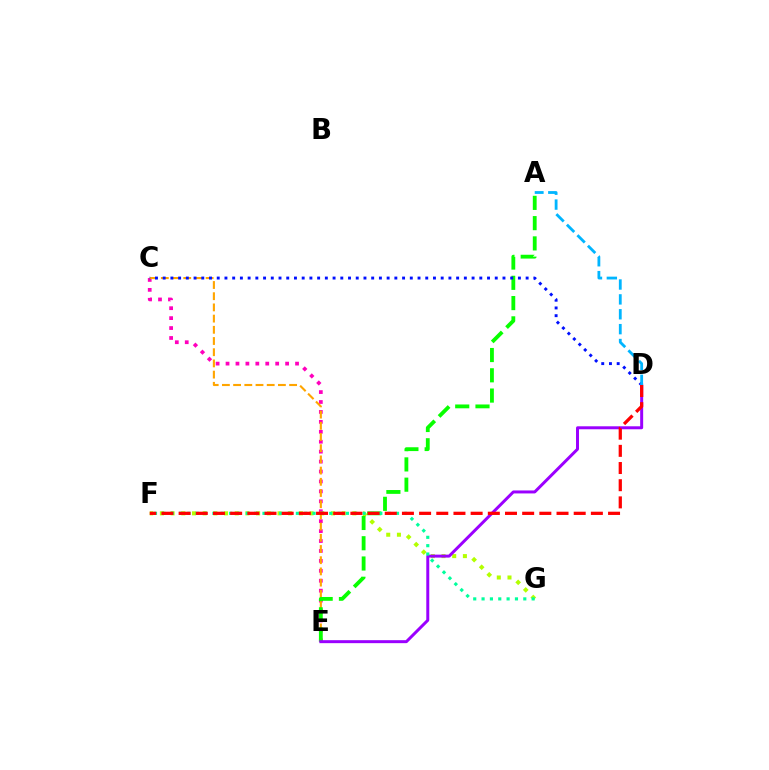{('F', 'G'): [{'color': '#b3ff00', 'line_style': 'dotted', 'thickness': 2.9}, {'color': '#00ff9d', 'line_style': 'dotted', 'thickness': 2.27}], ('C', 'E'): [{'color': '#ff00bd', 'line_style': 'dotted', 'thickness': 2.7}, {'color': '#ffa500', 'line_style': 'dashed', 'thickness': 1.52}], ('A', 'E'): [{'color': '#08ff00', 'line_style': 'dashed', 'thickness': 2.75}], ('C', 'D'): [{'color': '#0010ff', 'line_style': 'dotted', 'thickness': 2.1}], ('D', 'E'): [{'color': '#9b00ff', 'line_style': 'solid', 'thickness': 2.14}], ('D', 'F'): [{'color': '#ff0000', 'line_style': 'dashed', 'thickness': 2.33}], ('A', 'D'): [{'color': '#00b5ff', 'line_style': 'dashed', 'thickness': 2.02}]}